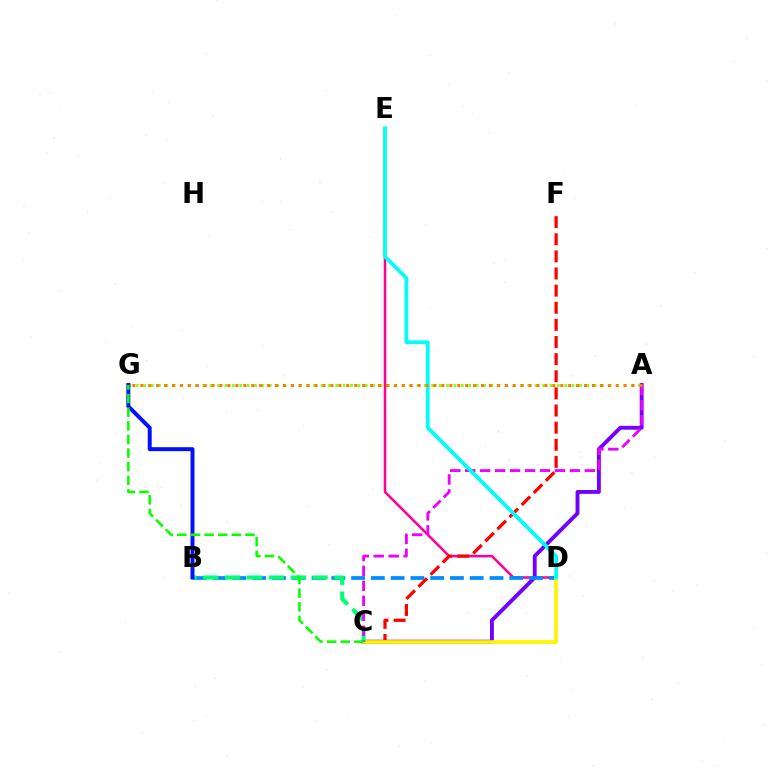{('D', 'E'): [{'color': '#ff0094', 'line_style': 'solid', 'thickness': 1.82}, {'color': '#00fff6', 'line_style': 'solid', 'thickness': 2.7}], ('A', 'C'): [{'color': '#7200ff', 'line_style': 'solid', 'thickness': 2.79}, {'color': '#ee00ff', 'line_style': 'dashed', 'thickness': 2.03}], ('A', 'G'): [{'color': '#84ff00', 'line_style': 'dotted', 'thickness': 2.01}, {'color': '#ff7c00', 'line_style': 'dotted', 'thickness': 2.15}], ('B', 'D'): [{'color': '#008cff', 'line_style': 'dashed', 'thickness': 2.69}], ('C', 'F'): [{'color': '#ff0000', 'line_style': 'dashed', 'thickness': 2.33}], ('C', 'D'): [{'color': '#fcf500', 'line_style': 'solid', 'thickness': 2.65}], ('B', 'C'): [{'color': '#00ff74', 'line_style': 'dashed', 'thickness': 2.97}], ('B', 'G'): [{'color': '#0010ff', 'line_style': 'solid', 'thickness': 2.85}], ('C', 'G'): [{'color': '#08ff00', 'line_style': 'dashed', 'thickness': 1.85}]}